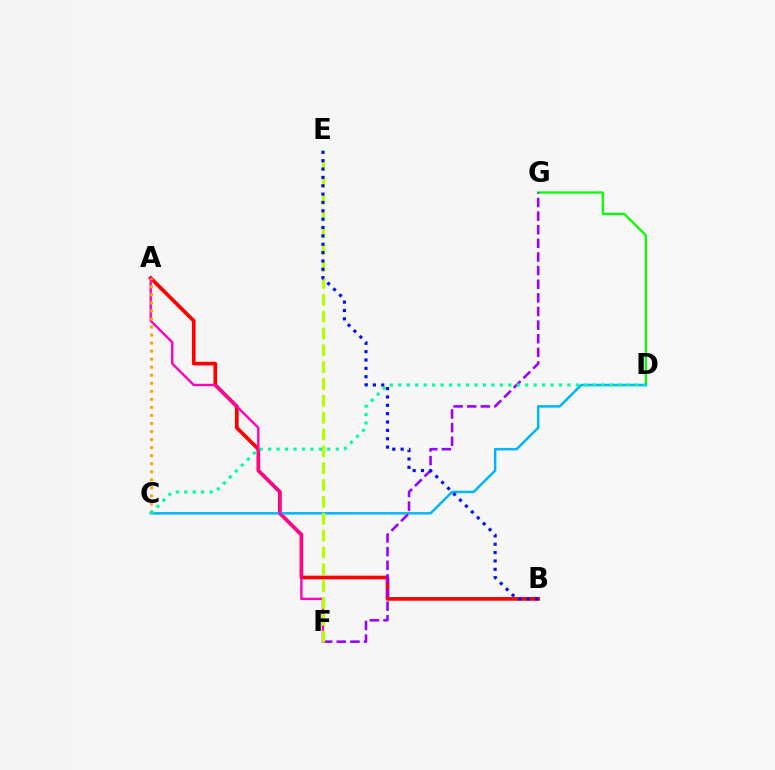{('A', 'B'): [{'color': '#ff0000', 'line_style': 'solid', 'thickness': 2.65}], ('D', 'G'): [{'color': '#08ff00', 'line_style': 'solid', 'thickness': 1.64}], ('C', 'D'): [{'color': '#00b5ff', 'line_style': 'solid', 'thickness': 1.8}, {'color': '#00ff9d', 'line_style': 'dotted', 'thickness': 2.3}], ('A', 'F'): [{'color': '#ff00bd', 'line_style': 'solid', 'thickness': 1.7}], ('A', 'C'): [{'color': '#ffa500', 'line_style': 'dotted', 'thickness': 2.19}], ('F', 'G'): [{'color': '#9b00ff', 'line_style': 'dashed', 'thickness': 1.85}], ('E', 'F'): [{'color': '#b3ff00', 'line_style': 'dashed', 'thickness': 2.29}], ('B', 'E'): [{'color': '#0010ff', 'line_style': 'dotted', 'thickness': 2.27}]}